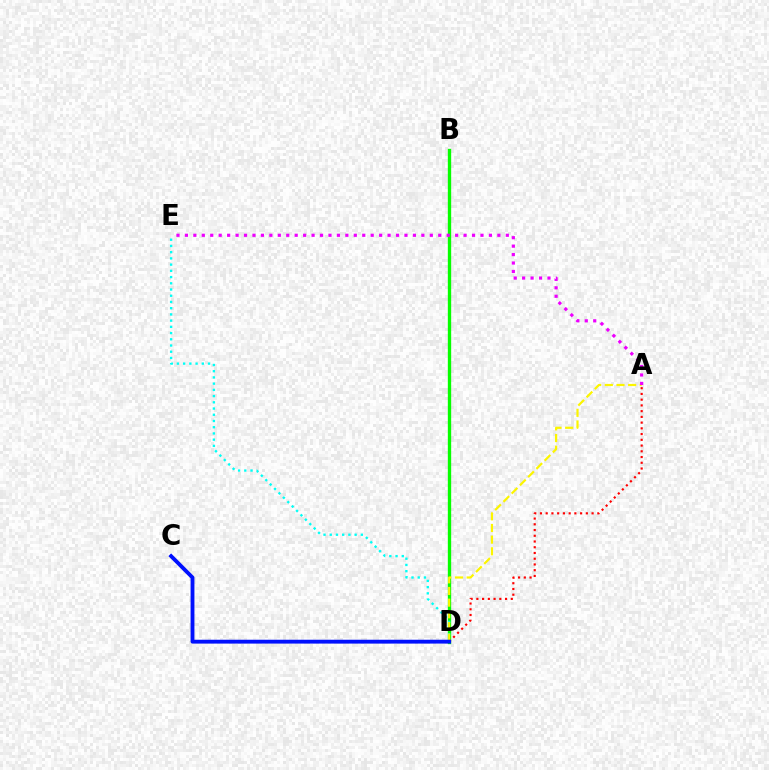{('B', 'D'): [{'color': '#08ff00', 'line_style': 'solid', 'thickness': 2.4}], ('D', 'E'): [{'color': '#00fff6', 'line_style': 'dotted', 'thickness': 1.69}], ('A', 'D'): [{'color': '#ff0000', 'line_style': 'dotted', 'thickness': 1.56}, {'color': '#fcf500', 'line_style': 'dashed', 'thickness': 1.58}], ('C', 'D'): [{'color': '#0010ff', 'line_style': 'solid', 'thickness': 2.78}], ('A', 'E'): [{'color': '#ee00ff', 'line_style': 'dotted', 'thickness': 2.29}]}